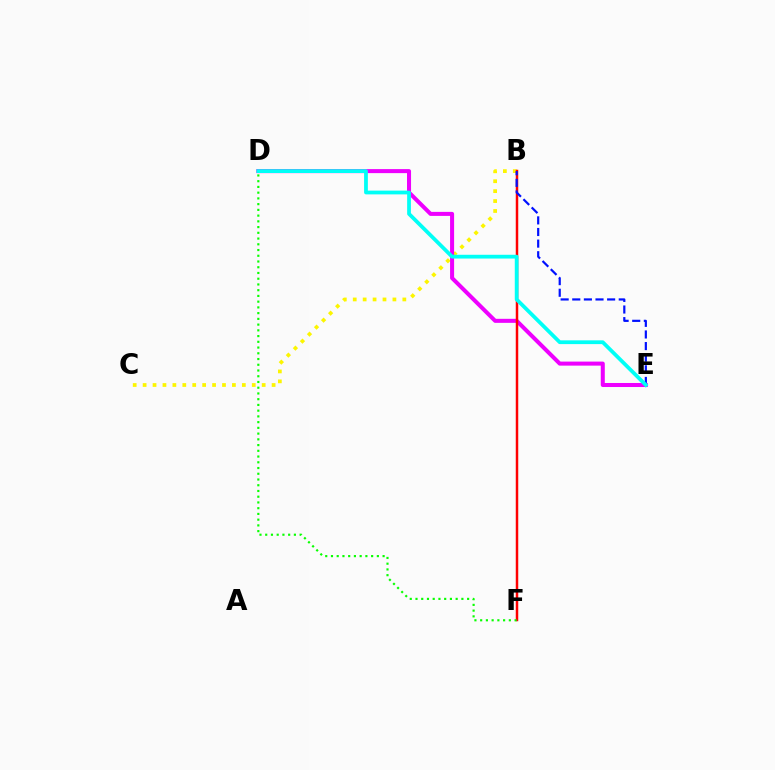{('B', 'C'): [{'color': '#fcf500', 'line_style': 'dotted', 'thickness': 2.7}], ('D', 'E'): [{'color': '#ee00ff', 'line_style': 'solid', 'thickness': 2.9}, {'color': '#00fff6', 'line_style': 'solid', 'thickness': 2.71}], ('B', 'F'): [{'color': '#ff0000', 'line_style': 'solid', 'thickness': 1.79}], ('D', 'F'): [{'color': '#08ff00', 'line_style': 'dotted', 'thickness': 1.56}], ('B', 'E'): [{'color': '#0010ff', 'line_style': 'dashed', 'thickness': 1.58}]}